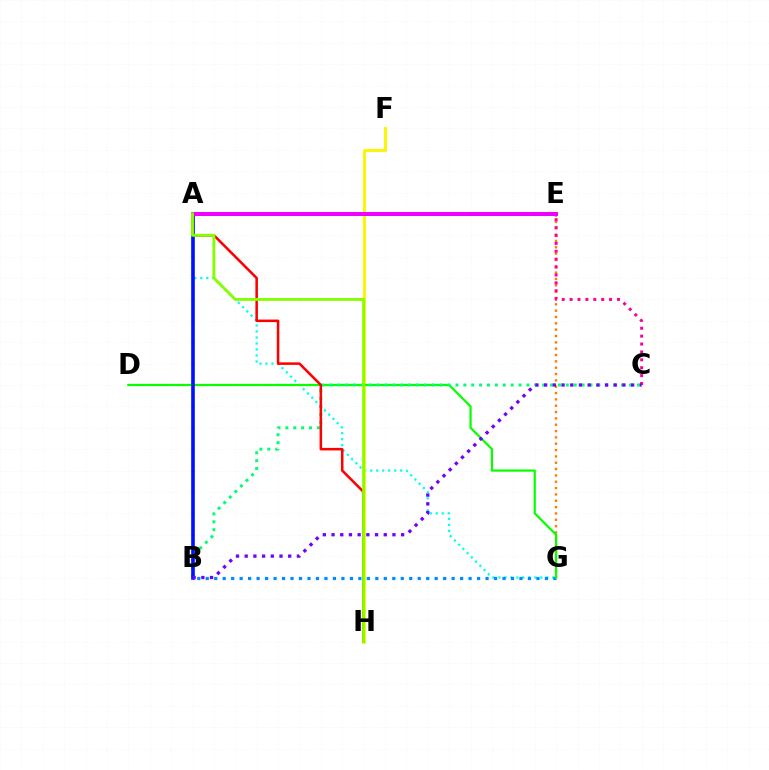{('A', 'G'): [{'color': '#00fff6', 'line_style': 'dotted', 'thickness': 1.63}], ('E', 'G'): [{'color': '#ff7c00', 'line_style': 'dotted', 'thickness': 1.72}], ('F', 'H'): [{'color': '#fcf500', 'line_style': 'solid', 'thickness': 2.09}], ('B', 'G'): [{'color': '#008cff', 'line_style': 'dotted', 'thickness': 2.3}], ('D', 'G'): [{'color': '#08ff00', 'line_style': 'solid', 'thickness': 1.6}], ('B', 'C'): [{'color': '#00ff74', 'line_style': 'dotted', 'thickness': 2.14}, {'color': '#7200ff', 'line_style': 'dotted', 'thickness': 2.36}], ('C', 'E'): [{'color': '#ff0094', 'line_style': 'dotted', 'thickness': 2.14}], ('A', 'B'): [{'color': '#0010ff', 'line_style': 'solid', 'thickness': 2.61}], ('A', 'H'): [{'color': '#ff0000', 'line_style': 'solid', 'thickness': 1.83}, {'color': '#84ff00', 'line_style': 'solid', 'thickness': 2.08}], ('A', 'E'): [{'color': '#ee00ff', 'line_style': 'solid', 'thickness': 2.87}]}